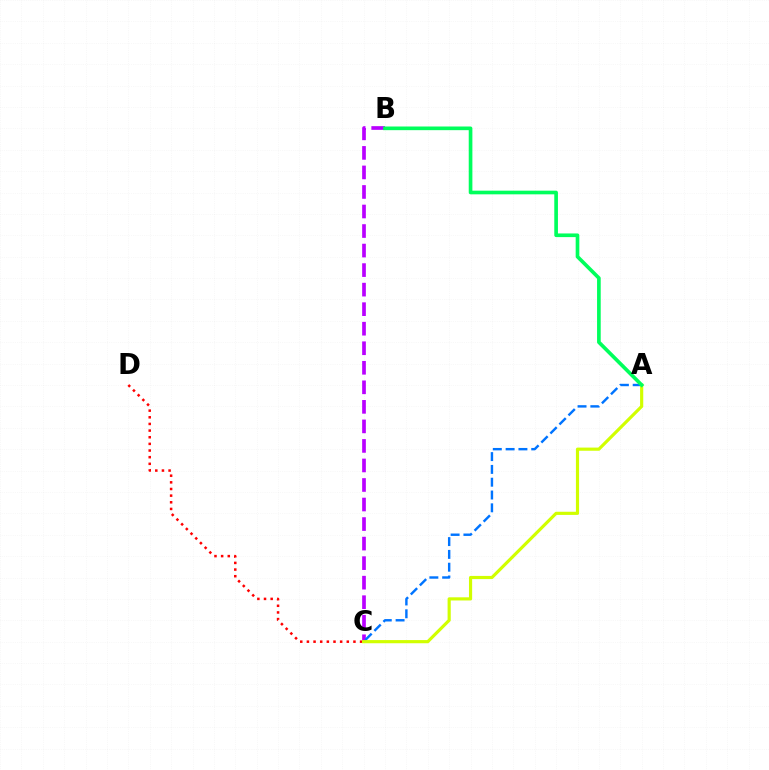{('C', 'D'): [{'color': '#ff0000', 'line_style': 'dotted', 'thickness': 1.81}], ('B', 'C'): [{'color': '#b900ff', 'line_style': 'dashed', 'thickness': 2.65}], ('A', 'C'): [{'color': '#0074ff', 'line_style': 'dashed', 'thickness': 1.74}, {'color': '#d1ff00', 'line_style': 'solid', 'thickness': 2.28}], ('A', 'B'): [{'color': '#00ff5c', 'line_style': 'solid', 'thickness': 2.63}]}